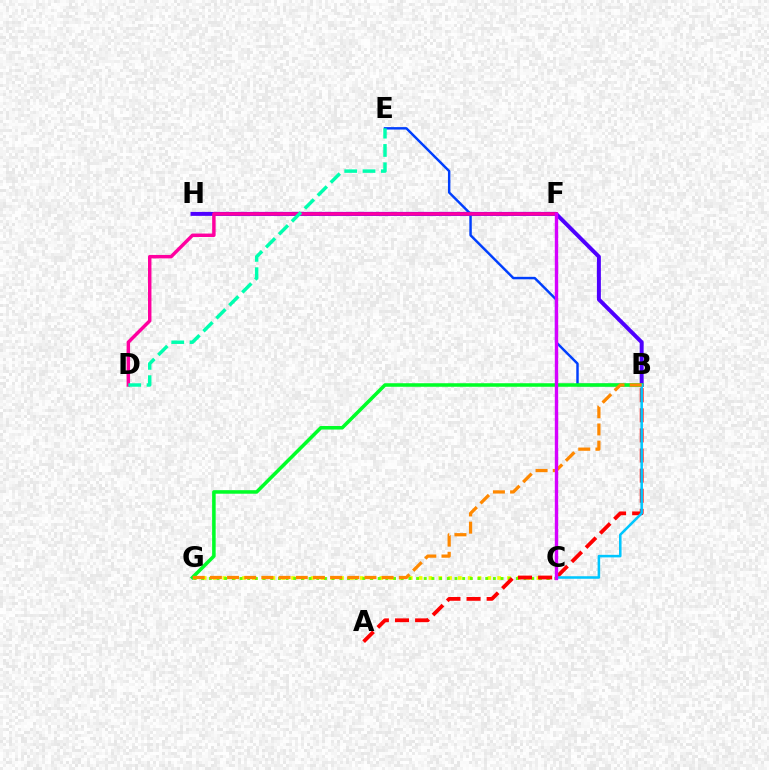{('B', 'H'): [{'color': '#4f00ff', 'line_style': 'solid', 'thickness': 2.85}], ('B', 'E'): [{'color': '#003fff', 'line_style': 'solid', 'thickness': 1.76}], ('C', 'G'): [{'color': '#eeff00', 'line_style': 'dotted', 'thickness': 2.67}, {'color': '#66ff00', 'line_style': 'dotted', 'thickness': 2.09}], ('D', 'F'): [{'color': '#ff00a0', 'line_style': 'solid', 'thickness': 2.49}], ('A', 'B'): [{'color': '#ff0000', 'line_style': 'dashed', 'thickness': 2.73}], ('B', 'G'): [{'color': '#00ff27', 'line_style': 'solid', 'thickness': 2.55}, {'color': '#ff8800', 'line_style': 'dashed', 'thickness': 2.33}], ('B', 'C'): [{'color': '#00c7ff', 'line_style': 'solid', 'thickness': 1.83}], ('D', 'E'): [{'color': '#00ffaf', 'line_style': 'dashed', 'thickness': 2.49}], ('C', 'F'): [{'color': '#d600ff', 'line_style': 'solid', 'thickness': 2.44}]}